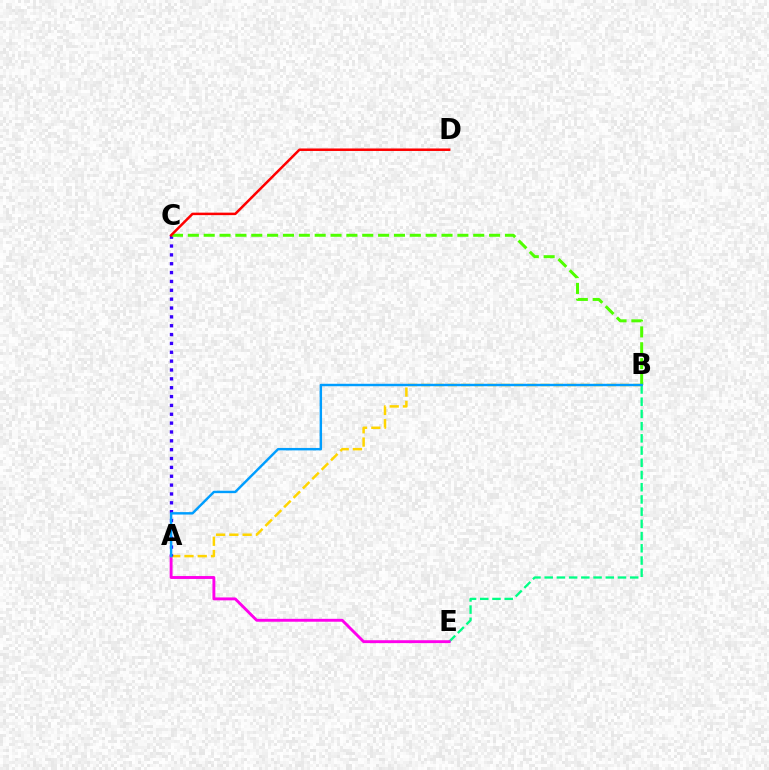{('B', 'E'): [{'color': '#00ff86', 'line_style': 'dashed', 'thickness': 1.66}], ('A', 'E'): [{'color': '#ff00ed', 'line_style': 'solid', 'thickness': 2.08}], ('A', 'B'): [{'color': '#ffd500', 'line_style': 'dashed', 'thickness': 1.8}, {'color': '#009eff', 'line_style': 'solid', 'thickness': 1.75}], ('A', 'C'): [{'color': '#3700ff', 'line_style': 'dotted', 'thickness': 2.41}], ('B', 'C'): [{'color': '#4fff00', 'line_style': 'dashed', 'thickness': 2.15}], ('C', 'D'): [{'color': '#ff0000', 'line_style': 'solid', 'thickness': 1.8}]}